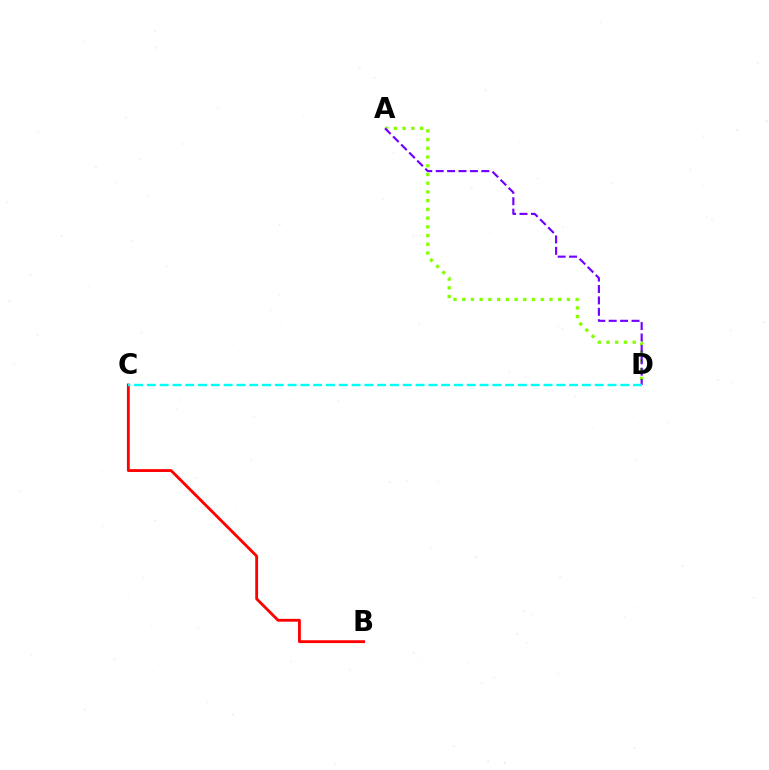{('A', 'D'): [{'color': '#84ff00', 'line_style': 'dotted', 'thickness': 2.37}, {'color': '#7200ff', 'line_style': 'dashed', 'thickness': 1.55}], ('B', 'C'): [{'color': '#ff0000', 'line_style': 'solid', 'thickness': 2.04}], ('C', 'D'): [{'color': '#00fff6', 'line_style': 'dashed', 'thickness': 1.74}]}